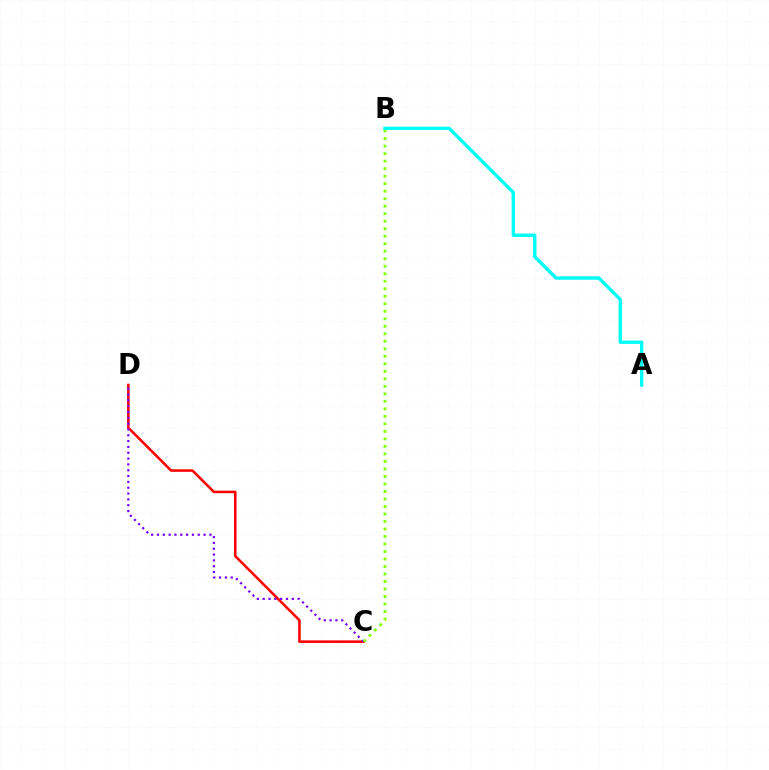{('C', 'D'): [{'color': '#ff0000', 'line_style': 'solid', 'thickness': 1.84}, {'color': '#7200ff', 'line_style': 'dotted', 'thickness': 1.58}], ('B', 'C'): [{'color': '#84ff00', 'line_style': 'dotted', 'thickness': 2.04}], ('A', 'B'): [{'color': '#00fff6', 'line_style': 'solid', 'thickness': 2.43}]}